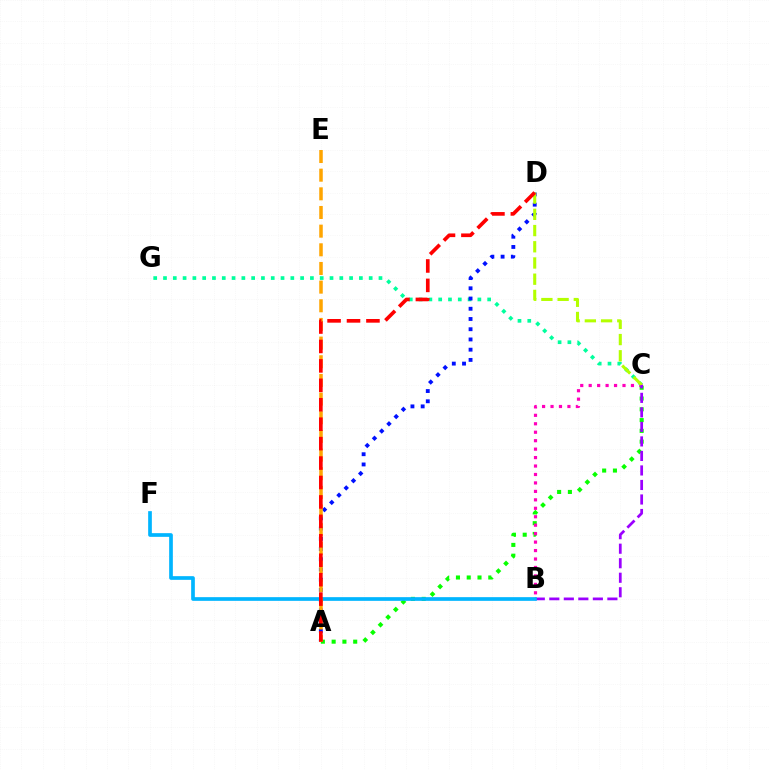{('A', 'C'): [{'color': '#08ff00', 'line_style': 'dotted', 'thickness': 2.93}], ('C', 'G'): [{'color': '#00ff9d', 'line_style': 'dotted', 'thickness': 2.66}], ('B', 'C'): [{'color': '#ff00bd', 'line_style': 'dotted', 'thickness': 2.3}, {'color': '#9b00ff', 'line_style': 'dashed', 'thickness': 1.97}], ('A', 'D'): [{'color': '#0010ff', 'line_style': 'dotted', 'thickness': 2.78}, {'color': '#ff0000', 'line_style': 'dashed', 'thickness': 2.64}], ('C', 'D'): [{'color': '#b3ff00', 'line_style': 'dashed', 'thickness': 2.2}], ('B', 'F'): [{'color': '#00b5ff', 'line_style': 'solid', 'thickness': 2.65}], ('A', 'E'): [{'color': '#ffa500', 'line_style': 'dashed', 'thickness': 2.53}]}